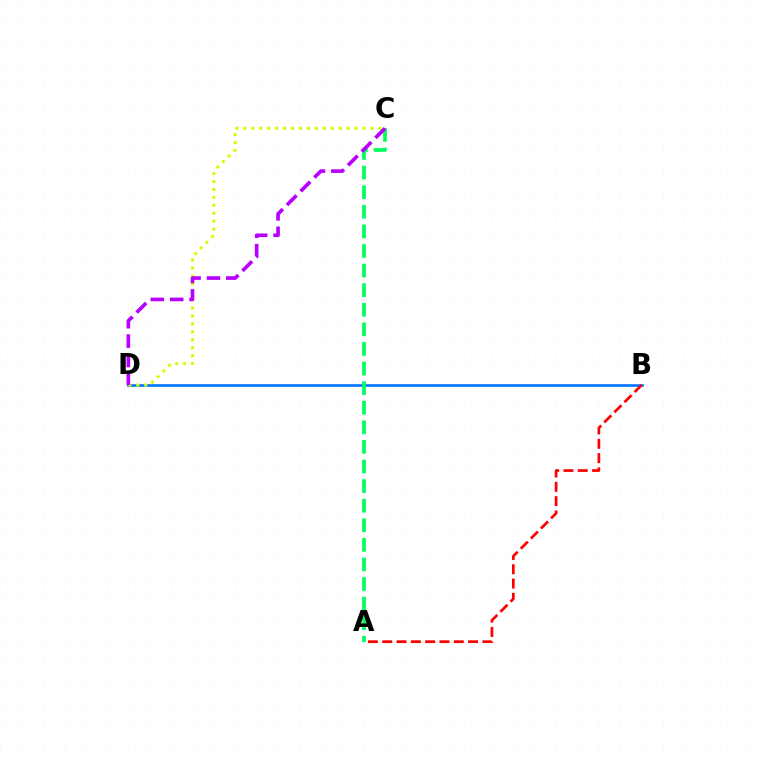{('B', 'D'): [{'color': '#0074ff', 'line_style': 'solid', 'thickness': 1.88}], ('A', 'B'): [{'color': '#ff0000', 'line_style': 'dashed', 'thickness': 1.94}], ('A', 'C'): [{'color': '#00ff5c', 'line_style': 'dashed', 'thickness': 2.66}], ('C', 'D'): [{'color': '#d1ff00', 'line_style': 'dotted', 'thickness': 2.16}, {'color': '#b900ff', 'line_style': 'dashed', 'thickness': 2.63}]}